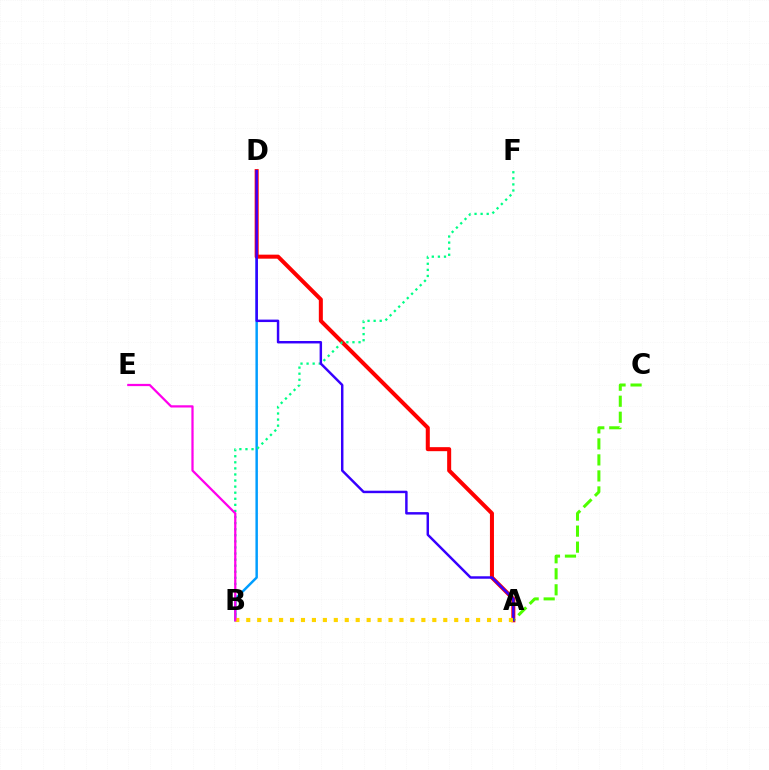{('B', 'D'): [{'color': '#009eff', 'line_style': 'solid', 'thickness': 1.77}], ('A', 'D'): [{'color': '#ff0000', 'line_style': 'solid', 'thickness': 2.9}, {'color': '#3700ff', 'line_style': 'solid', 'thickness': 1.77}], ('B', 'F'): [{'color': '#00ff86', 'line_style': 'dotted', 'thickness': 1.65}], ('A', 'C'): [{'color': '#4fff00', 'line_style': 'dashed', 'thickness': 2.18}], ('A', 'B'): [{'color': '#ffd500', 'line_style': 'dotted', 'thickness': 2.97}], ('B', 'E'): [{'color': '#ff00ed', 'line_style': 'solid', 'thickness': 1.61}]}